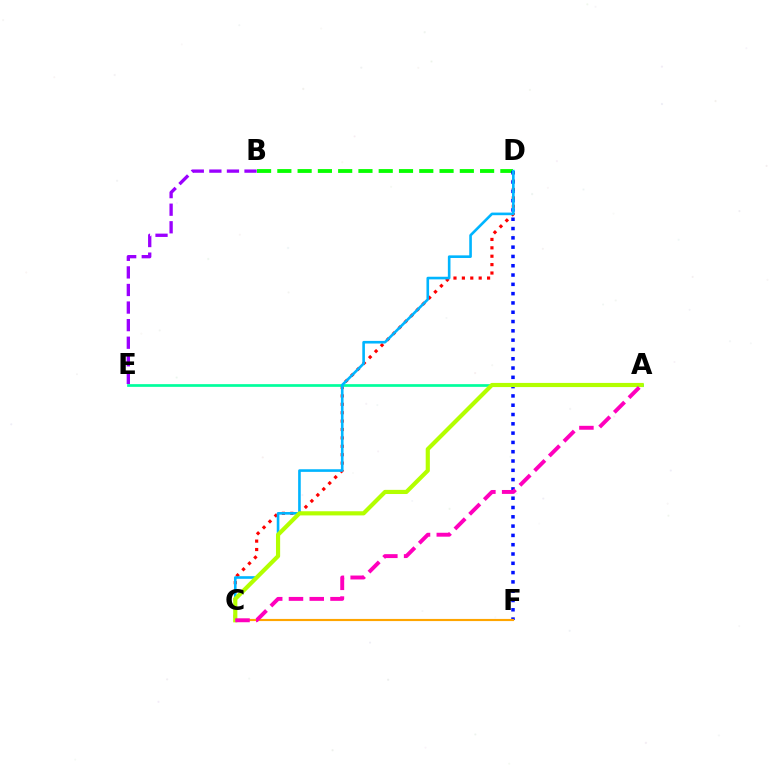{('B', 'D'): [{'color': '#08ff00', 'line_style': 'dashed', 'thickness': 2.75}], ('C', 'D'): [{'color': '#ff0000', 'line_style': 'dotted', 'thickness': 2.28}, {'color': '#00b5ff', 'line_style': 'solid', 'thickness': 1.89}], ('A', 'E'): [{'color': '#00ff9d', 'line_style': 'solid', 'thickness': 1.95}], ('D', 'F'): [{'color': '#0010ff', 'line_style': 'dotted', 'thickness': 2.53}], ('C', 'F'): [{'color': '#ffa500', 'line_style': 'solid', 'thickness': 1.55}], ('A', 'C'): [{'color': '#b3ff00', 'line_style': 'solid', 'thickness': 2.99}, {'color': '#ff00bd', 'line_style': 'dashed', 'thickness': 2.82}], ('B', 'E'): [{'color': '#9b00ff', 'line_style': 'dashed', 'thickness': 2.39}]}